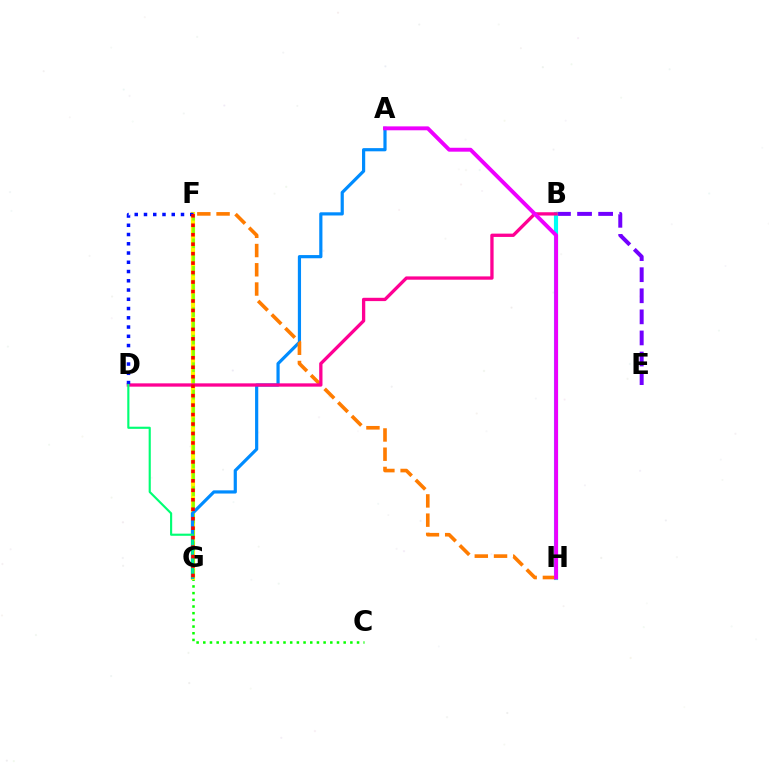{('C', 'G'): [{'color': '#08ff00', 'line_style': 'dotted', 'thickness': 1.82}], ('B', 'E'): [{'color': '#7200ff', 'line_style': 'dashed', 'thickness': 2.86}], ('F', 'G'): [{'color': '#fcf500', 'line_style': 'solid', 'thickness': 3.0}, {'color': '#84ff00', 'line_style': 'dashed', 'thickness': 1.87}, {'color': '#ff0000', 'line_style': 'dotted', 'thickness': 2.57}], ('B', 'H'): [{'color': '#00fff6', 'line_style': 'solid', 'thickness': 2.98}], ('A', 'G'): [{'color': '#008cff', 'line_style': 'solid', 'thickness': 2.3}], ('F', 'H'): [{'color': '#ff7c00', 'line_style': 'dashed', 'thickness': 2.61}], ('B', 'D'): [{'color': '#ff0094', 'line_style': 'solid', 'thickness': 2.38}], ('D', 'F'): [{'color': '#0010ff', 'line_style': 'dotted', 'thickness': 2.51}], ('D', 'G'): [{'color': '#00ff74', 'line_style': 'solid', 'thickness': 1.54}], ('A', 'H'): [{'color': '#ee00ff', 'line_style': 'solid', 'thickness': 2.82}]}